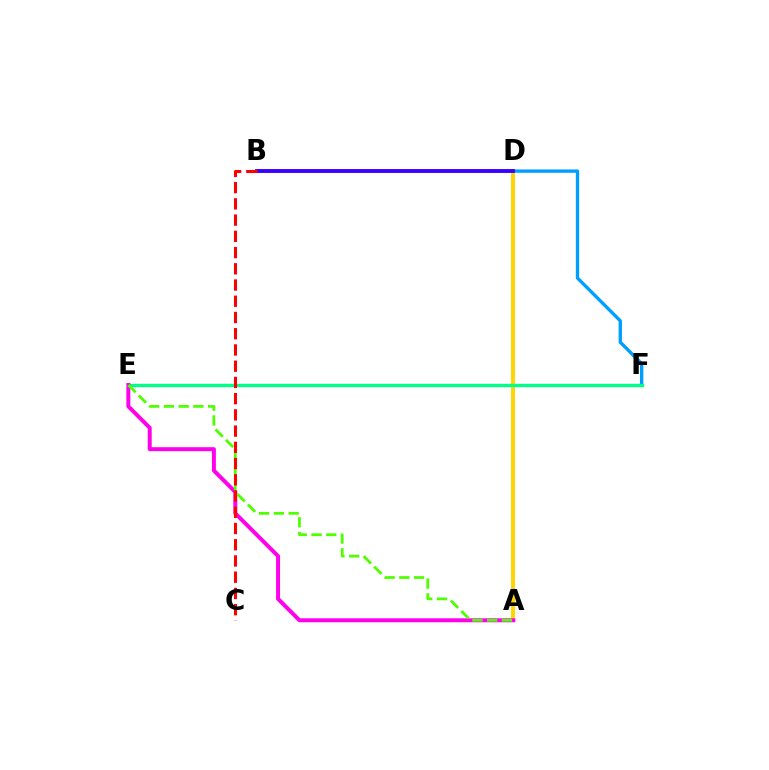{('D', 'F'): [{'color': '#009eff', 'line_style': 'solid', 'thickness': 2.41}], ('A', 'D'): [{'color': '#ffd500', 'line_style': 'solid', 'thickness': 2.82}], ('E', 'F'): [{'color': '#00ff86', 'line_style': 'solid', 'thickness': 2.41}], ('A', 'E'): [{'color': '#ff00ed', 'line_style': 'solid', 'thickness': 2.86}, {'color': '#4fff00', 'line_style': 'dashed', 'thickness': 2.0}], ('B', 'D'): [{'color': '#3700ff', 'line_style': 'solid', 'thickness': 2.8}], ('B', 'C'): [{'color': '#ff0000', 'line_style': 'dashed', 'thickness': 2.21}]}